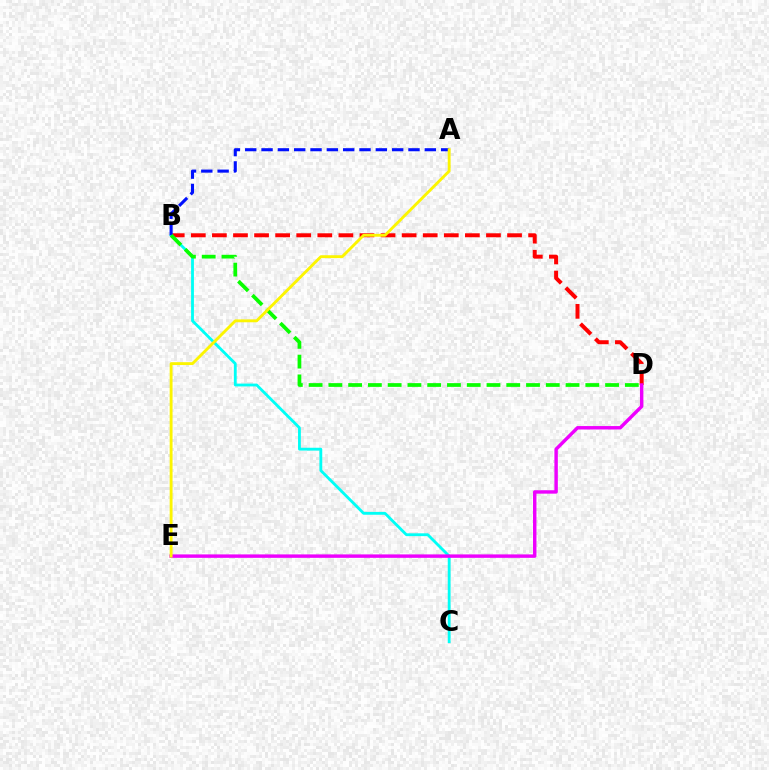{('B', 'D'): [{'color': '#ff0000', 'line_style': 'dashed', 'thickness': 2.86}, {'color': '#08ff00', 'line_style': 'dashed', 'thickness': 2.69}], ('B', 'C'): [{'color': '#00fff6', 'line_style': 'solid', 'thickness': 2.03}], ('A', 'B'): [{'color': '#0010ff', 'line_style': 'dashed', 'thickness': 2.22}], ('D', 'E'): [{'color': '#ee00ff', 'line_style': 'solid', 'thickness': 2.47}], ('A', 'E'): [{'color': '#fcf500', 'line_style': 'solid', 'thickness': 2.07}]}